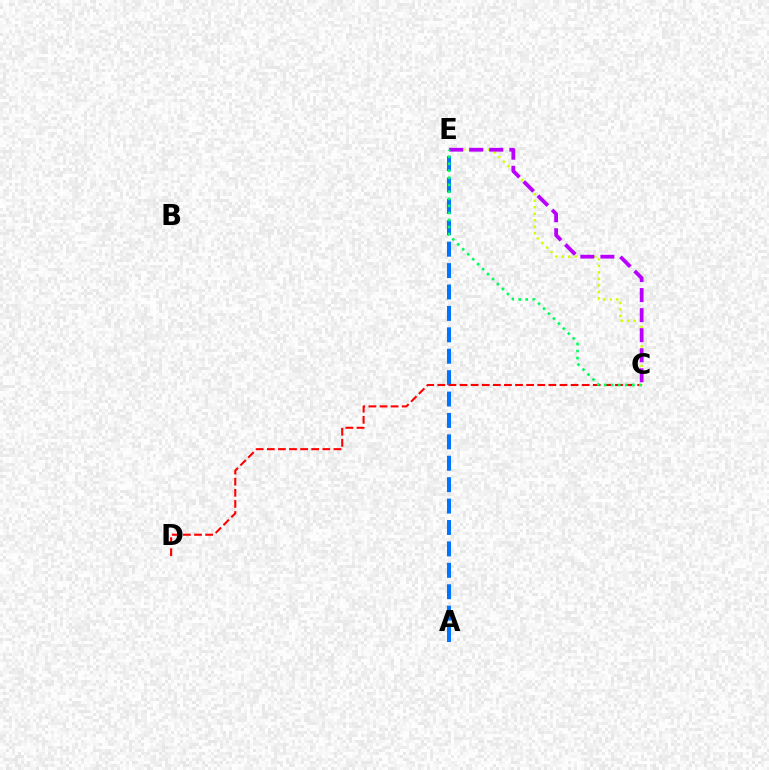{('A', 'E'): [{'color': '#0074ff', 'line_style': 'dashed', 'thickness': 2.91}], ('C', 'D'): [{'color': '#ff0000', 'line_style': 'dashed', 'thickness': 1.51}], ('C', 'E'): [{'color': '#d1ff00', 'line_style': 'dotted', 'thickness': 1.76}, {'color': '#b900ff', 'line_style': 'dashed', 'thickness': 2.72}, {'color': '#00ff5c', 'line_style': 'dotted', 'thickness': 1.91}]}